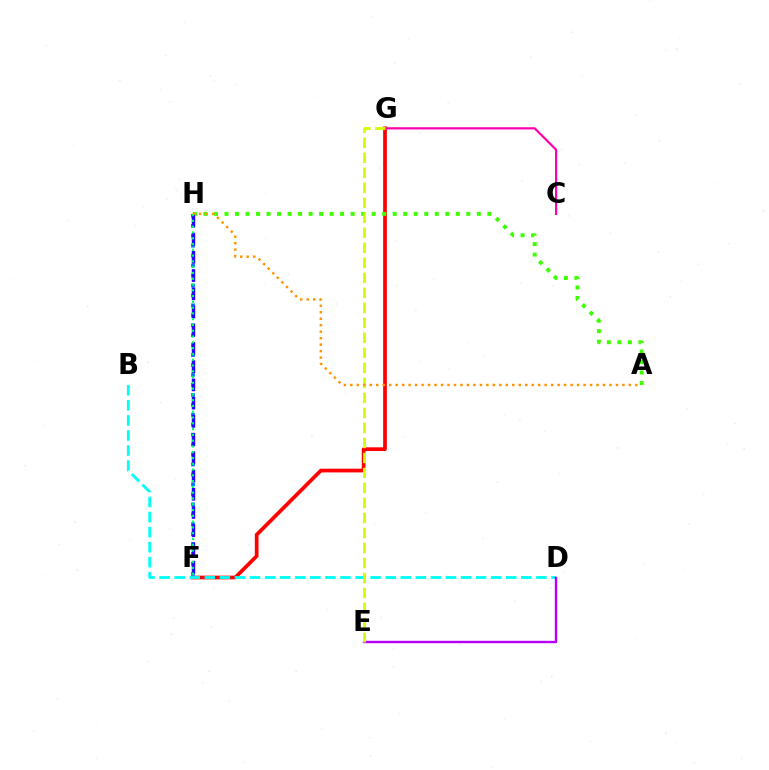{('F', 'G'): [{'color': '#ff0000', 'line_style': 'solid', 'thickness': 2.68}], ('B', 'D'): [{'color': '#00fff6', 'line_style': 'dashed', 'thickness': 2.05}], ('A', 'H'): [{'color': '#3dff00', 'line_style': 'dotted', 'thickness': 2.86}, {'color': '#ff9400', 'line_style': 'dotted', 'thickness': 1.76}], ('C', 'G'): [{'color': '#ff00ac', 'line_style': 'solid', 'thickness': 1.59}], ('F', 'H'): [{'color': '#0074ff', 'line_style': 'dotted', 'thickness': 2.7}, {'color': '#2500ff', 'line_style': 'dashed', 'thickness': 2.48}, {'color': '#00ff5c', 'line_style': 'dotted', 'thickness': 1.57}], ('D', 'E'): [{'color': '#b900ff', 'line_style': 'solid', 'thickness': 1.72}], ('E', 'G'): [{'color': '#d1ff00', 'line_style': 'dashed', 'thickness': 2.04}]}